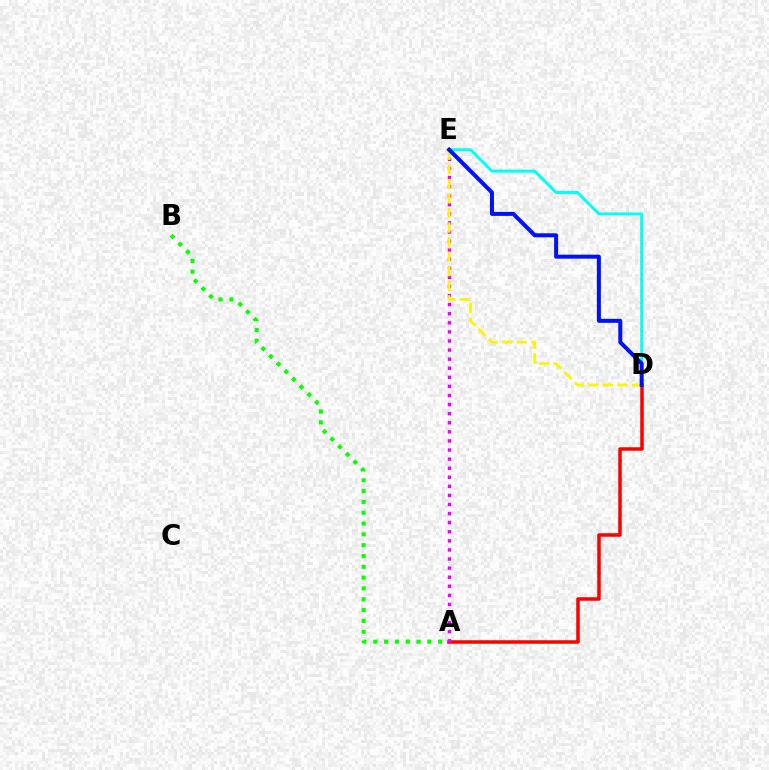{('A', 'B'): [{'color': '#08ff00', 'line_style': 'dotted', 'thickness': 2.94}], ('A', 'D'): [{'color': '#ff0000', 'line_style': 'solid', 'thickness': 2.53}], ('A', 'E'): [{'color': '#ee00ff', 'line_style': 'dotted', 'thickness': 2.47}], ('D', 'E'): [{'color': '#00fff6', 'line_style': 'solid', 'thickness': 2.12}, {'color': '#fcf500', 'line_style': 'dashed', 'thickness': 1.98}, {'color': '#0010ff', 'line_style': 'solid', 'thickness': 2.88}]}